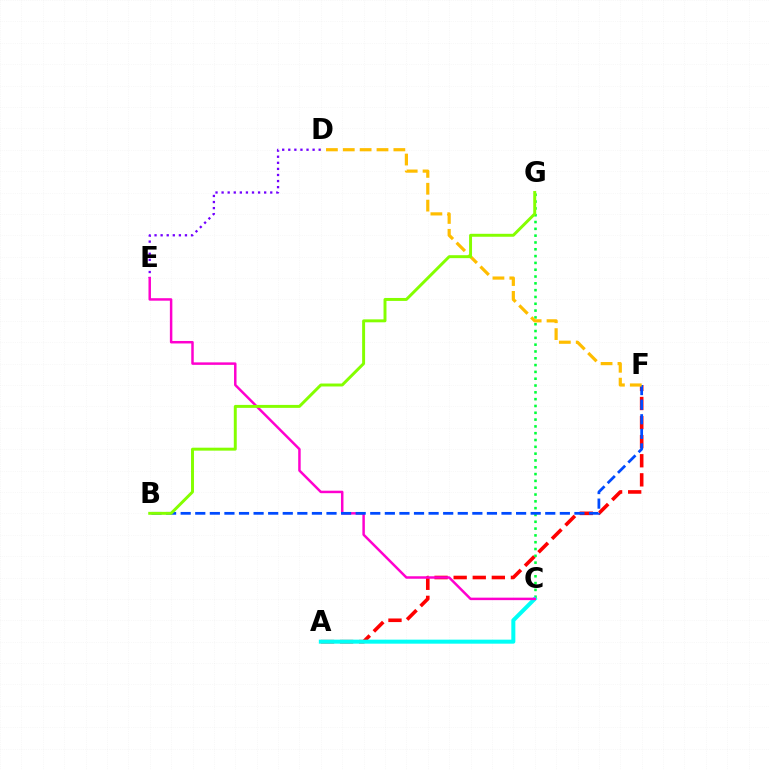{('A', 'F'): [{'color': '#ff0000', 'line_style': 'dashed', 'thickness': 2.59}], ('D', 'E'): [{'color': '#7200ff', 'line_style': 'dotted', 'thickness': 1.65}], ('C', 'G'): [{'color': '#00ff39', 'line_style': 'dotted', 'thickness': 1.85}], ('A', 'C'): [{'color': '#00fff6', 'line_style': 'solid', 'thickness': 2.89}], ('C', 'E'): [{'color': '#ff00cf', 'line_style': 'solid', 'thickness': 1.79}], ('B', 'F'): [{'color': '#004bff', 'line_style': 'dashed', 'thickness': 1.98}], ('D', 'F'): [{'color': '#ffbd00', 'line_style': 'dashed', 'thickness': 2.29}], ('B', 'G'): [{'color': '#84ff00', 'line_style': 'solid', 'thickness': 2.12}]}